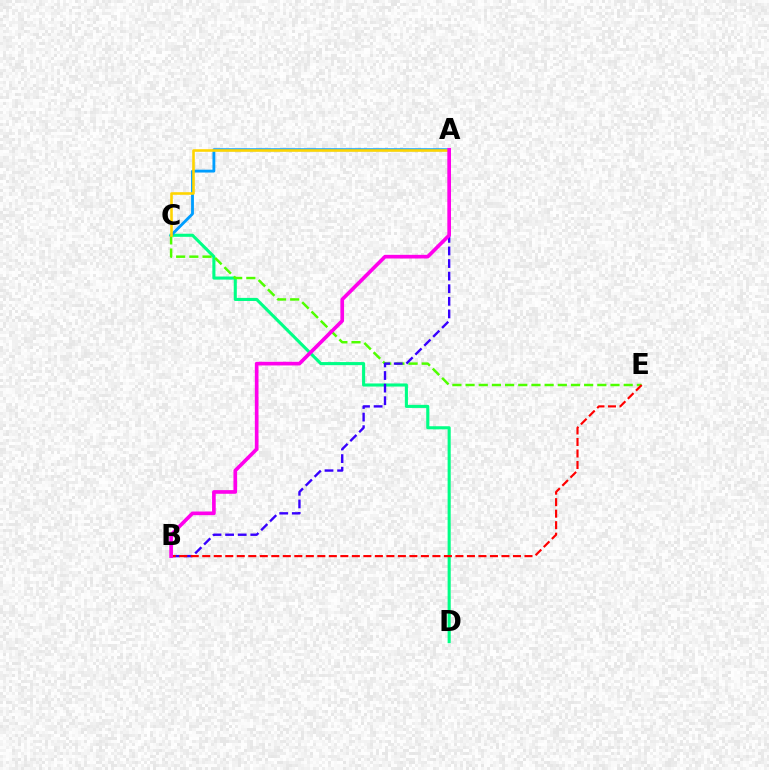{('C', 'D'): [{'color': '#00ff86', 'line_style': 'solid', 'thickness': 2.22}], ('A', 'C'): [{'color': '#009eff', 'line_style': 'solid', 'thickness': 2.04}, {'color': '#ffd500', 'line_style': 'solid', 'thickness': 1.87}], ('C', 'E'): [{'color': '#4fff00', 'line_style': 'dashed', 'thickness': 1.79}], ('A', 'B'): [{'color': '#3700ff', 'line_style': 'dashed', 'thickness': 1.71}, {'color': '#ff00ed', 'line_style': 'solid', 'thickness': 2.64}], ('B', 'E'): [{'color': '#ff0000', 'line_style': 'dashed', 'thickness': 1.56}]}